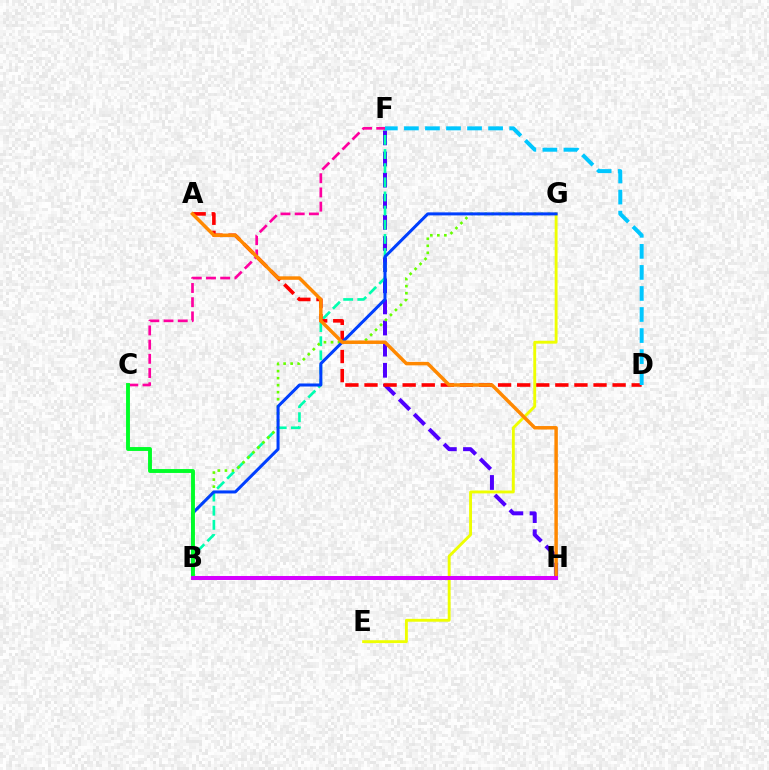{('F', 'H'): [{'color': '#4f00ff', 'line_style': 'dashed', 'thickness': 2.87}], ('B', 'F'): [{'color': '#00ffaf', 'line_style': 'dashed', 'thickness': 1.92}], ('B', 'G'): [{'color': '#66ff00', 'line_style': 'dotted', 'thickness': 1.91}, {'color': '#003fff', 'line_style': 'solid', 'thickness': 2.18}], ('A', 'D'): [{'color': '#ff0000', 'line_style': 'dashed', 'thickness': 2.59}], ('E', 'G'): [{'color': '#eeff00', 'line_style': 'solid', 'thickness': 2.07}], ('C', 'F'): [{'color': '#ff00a0', 'line_style': 'dashed', 'thickness': 1.93}], ('B', 'C'): [{'color': '#00ff27', 'line_style': 'solid', 'thickness': 2.8}], ('D', 'F'): [{'color': '#00c7ff', 'line_style': 'dashed', 'thickness': 2.86}], ('A', 'H'): [{'color': '#ff8800', 'line_style': 'solid', 'thickness': 2.5}], ('B', 'H'): [{'color': '#d600ff', 'line_style': 'solid', 'thickness': 2.87}]}